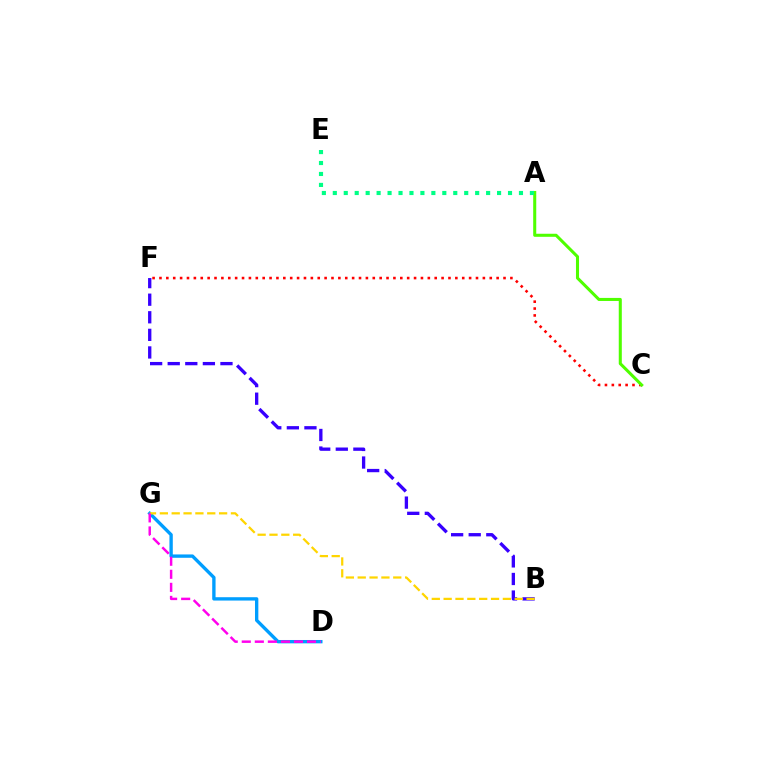{('C', 'F'): [{'color': '#ff0000', 'line_style': 'dotted', 'thickness': 1.87}], ('A', 'C'): [{'color': '#4fff00', 'line_style': 'solid', 'thickness': 2.2}], ('B', 'F'): [{'color': '#3700ff', 'line_style': 'dashed', 'thickness': 2.39}], ('A', 'E'): [{'color': '#00ff86', 'line_style': 'dotted', 'thickness': 2.98}], ('D', 'G'): [{'color': '#009eff', 'line_style': 'solid', 'thickness': 2.41}, {'color': '#ff00ed', 'line_style': 'dashed', 'thickness': 1.77}], ('B', 'G'): [{'color': '#ffd500', 'line_style': 'dashed', 'thickness': 1.61}]}